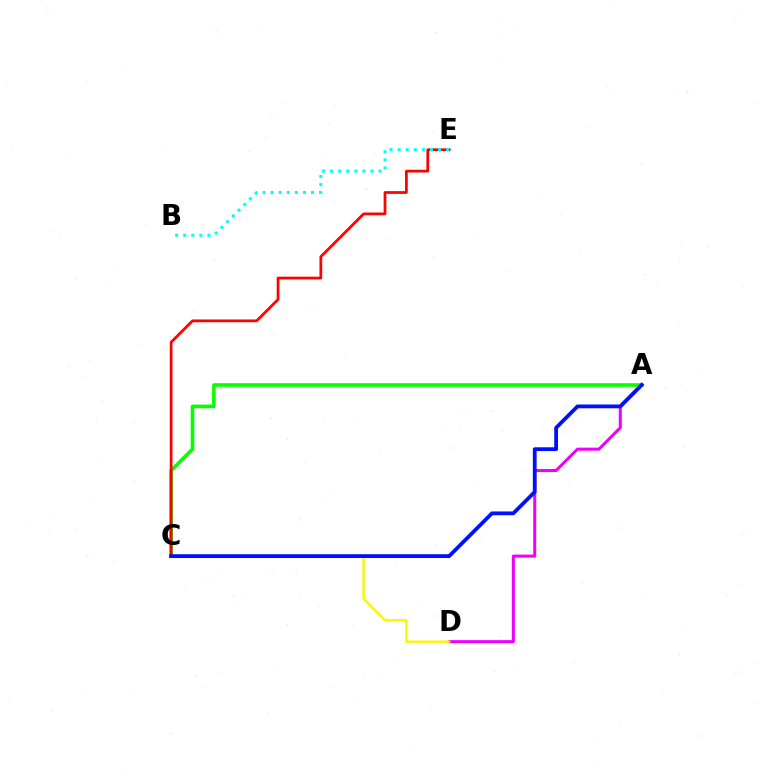{('A', 'C'): [{'color': '#08ff00', 'line_style': 'solid', 'thickness': 2.61}, {'color': '#0010ff', 'line_style': 'solid', 'thickness': 2.73}], ('C', 'E'): [{'color': '#ff0000', 'line_style': 'solid', 'thickness': 1.98}], ('A', 'D'): [{'color': '#ee00ff', 'line_style': 'solid', 'thickness': 2.19}], ('C', 'D'): [{'color': '#fcf500', 'line_style': 'solid', 'thickness': 1.7}], ('B', 'E'): [{'color': '#00fff6', 'line_style': 'dotted', 'thickness': 2.2}]}